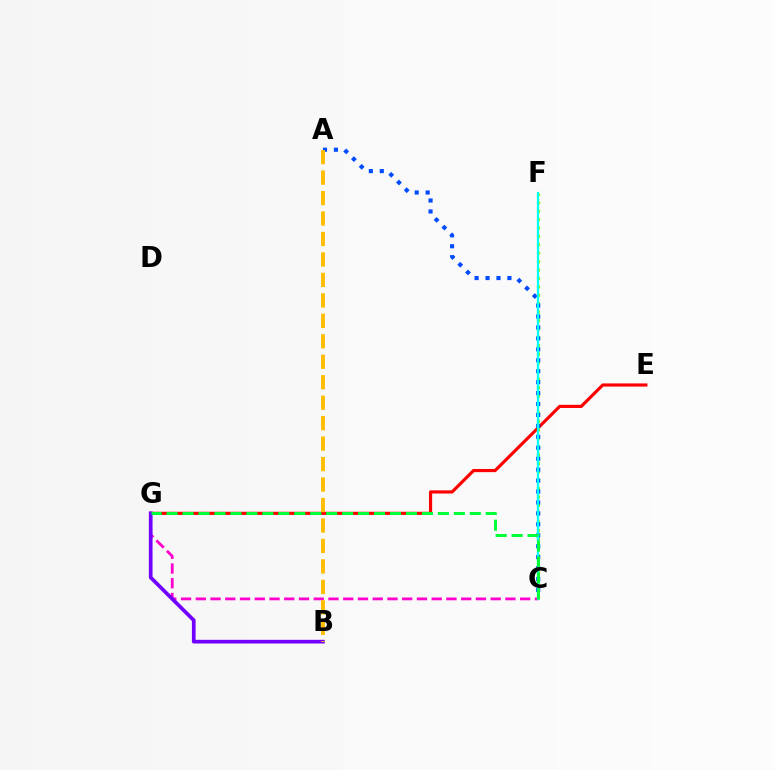{('E', 'G'): [{'color': '#ff0000', 'line_style': 'solid', 'thickness': 2.27}], ('C', 'F'): [{'color': '#84ff00', 'line_style': 'dotted', 'thickness': 2.28}, {'color': '#00fff6', 'line_style': 'solid', 'thickness': 1.62}], ('A', 'C'): [{'color': '#004bff', 'line_style': 'dotted', 'thickness': 2.97}], ('C', 'G'): [{'color': '#ff00cf', 'line_style': 'dashed', 'thickness': 2.0}, {'color': '#00ff39', 'line_style': 'dashed', 'thickness': 2.17}], ('B', 'G'): [{'color': '#7200ff', 'line_style': 'solid', 'thickness': 2.65}], ('A', 'B'): [{'color': '#ffbd00', 'line_style': 'dashed', 'thickness': 2.78}]}